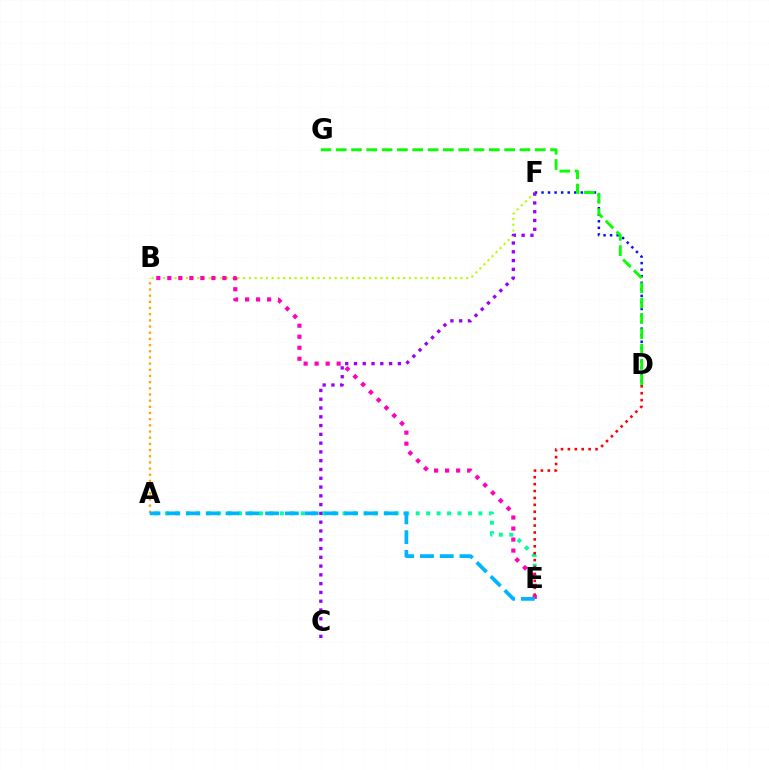{('A', 'E'): [{'color': '#00ff9d', 'line_style': 'dotted', 'thickness': 2.84}, {'color': '#00b5ff', 'line_style': 'dashed', 'thickness': 2.69}], ('D', 'F'): [{'color': '#0010ff', 'line_style': 'dotted', 'thickness': 1.78}], ('B', 'F'): [{'color': '#b3ff00', 'line_style': 'dotted', 'thickness': 1.55}], ('C', 'F'): [{'color': '#9b00ff', 'line_style': 'dotted', 'thickness': 2.39}], ('D', 'E'): [{'color': '#ff0000', 'line_style': 'dotted', 'thickness': 1.88}], ('B', 'E'): [{'color': '#ff00bd', 'line_style': 'dotted', 'thickness': 2.99}], ('A', 'B'): [{'color': '#ffa500', 'line_style': 'dotted', 'thickness': 1.68}], ('D', 'G'): [{'color': '#08ff00', 'line_style': 'dashed', 'thickness': 2.08}]}